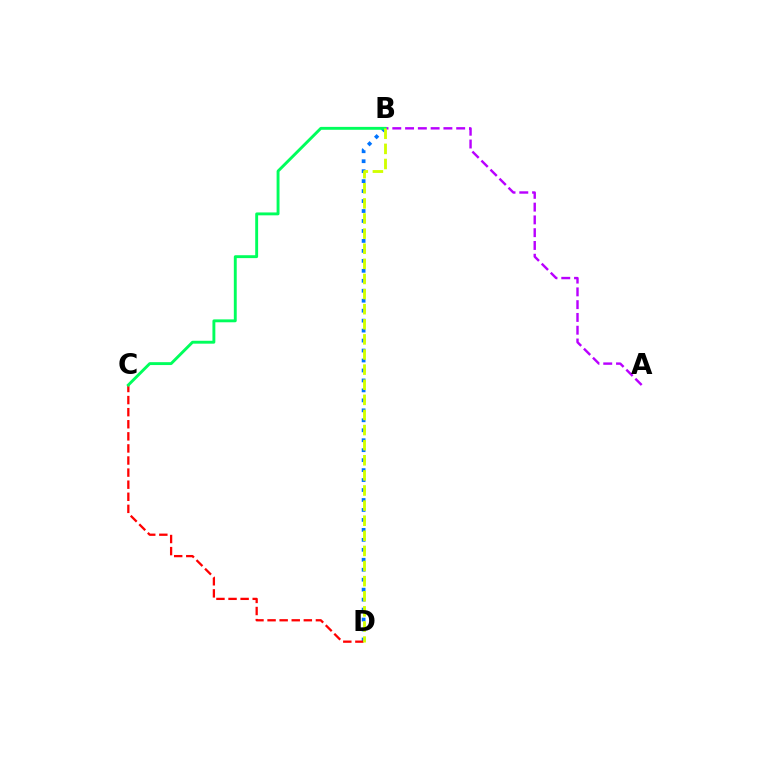{('B', 'D'): [{'color': '#0074ff', 'line_style': 'dotted', 'thickness': 2.71}, {'color': '#d1ff00', 'line_style': 'dashed', 'thickness': 2.05}], ('A', 'B'): [{'color': '#b900ff', 'line_style': 'dashed', 'thickness': 1.74}], ('C', 'D'): [{'color': '#ff0000', 'line_style': 'dashed', 'thickness': 1.64}], ('B', 'C'): [{'color': '#00ff5c', 'line_style': 'solid', 'thickness': 2.09}]}